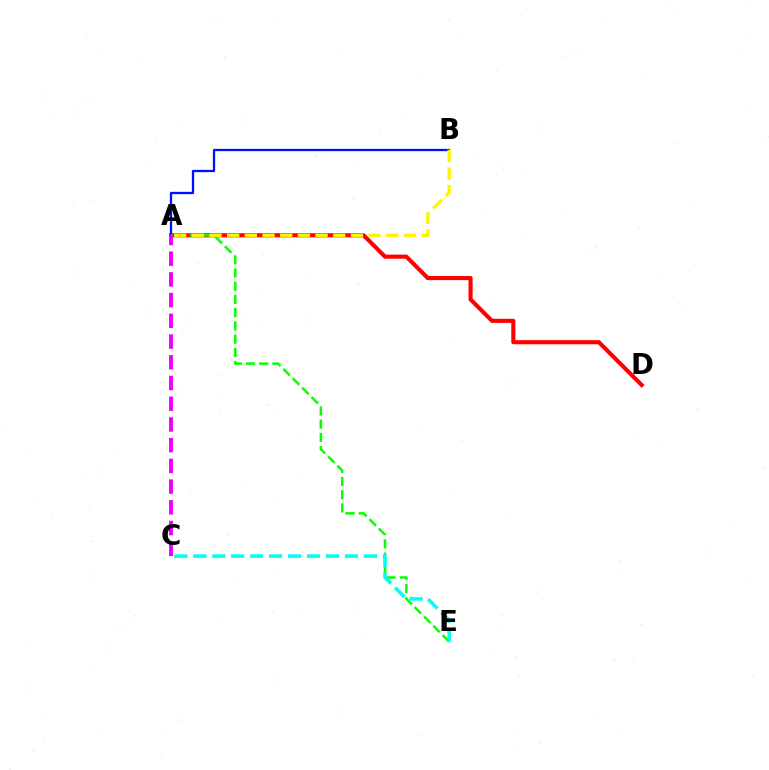{('A', 'D'): [{'color': '#ff0000', 'line_style': 'solid', 'thickness': 2.96}], ('A', 'B'): [{'color': '#0010ff', 'line_style': 'solid', 'thickness': 1.65}, {'color': '#fcf500', 'line_style': 'dashed', 'thickness': 2.4}], ('A', 'E'): [{'color': '#08ff00', 'line_style': 'dashed', 'thickness': 1.8}], ('A', 'C'): [{'color': '#ee00ff', 'line_style': 'dashed', 'thickness': 2.81}], ('C', 'E'): [{'color': '#00fff6', 'line_style': 'dashed', 'thickness': 2.57}]}